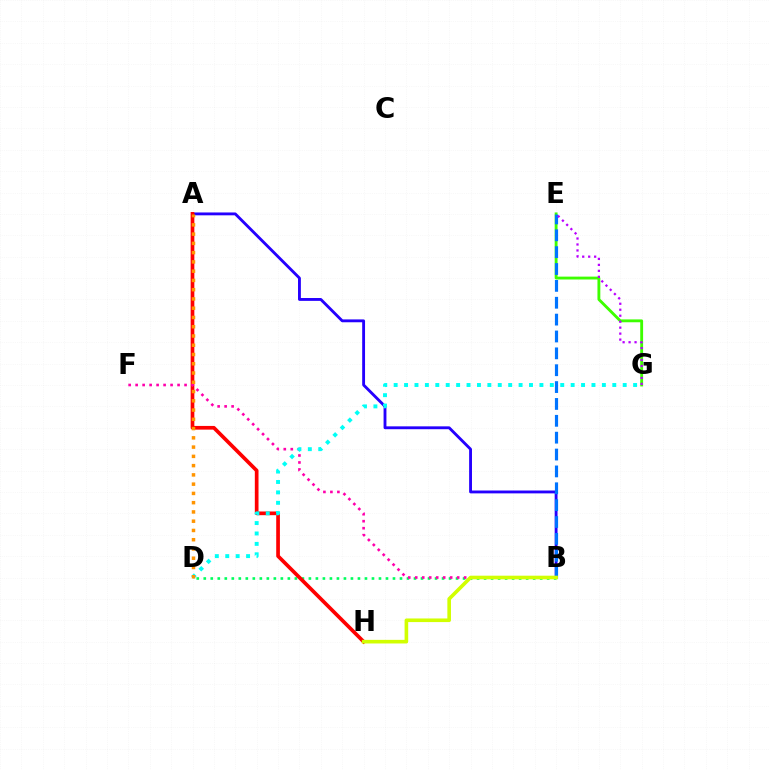{('B', 'D'): [{'color': '#00ff5c', 'line_style': 'dotted', 'thickness': 1.9}], ('A', 'B'): [{'color': '#2500ff', 'line_style': 'solid', 'thickness': 2.06}], ('A', 'H'): [{'color': '#ff0000', 'line_style': 'solid', 'thickness': 2.66}], ('E', 'G'): [{'color': '#3dff00', 'line_style': 'solid', 'thickness': 2.06}, {'color': '#b900ff', 'line_style': 'dotted', 'thickness': 1.62}], ('B', 'F'): [{'color': '#ff00ac', 'line_style': 'dotted', 'thickness': 1.9}], ('B', 'E'): [{'color': '#0074ff', 'line_style': 'dashed', 'thickness': 2.29}], ('D', 'G'): [{'color': '#00fff6', 'line_style': 'dotted', 'thickness': 2.83}], ('A', 'D'): [{'color': '#ff9400', 'line_style': 'dotted', 'thickness': 2.52}], ('B', 'H'): [{'color': '#d1ff00', 'line_style': 'solid', 'thickness': 2.6}]}